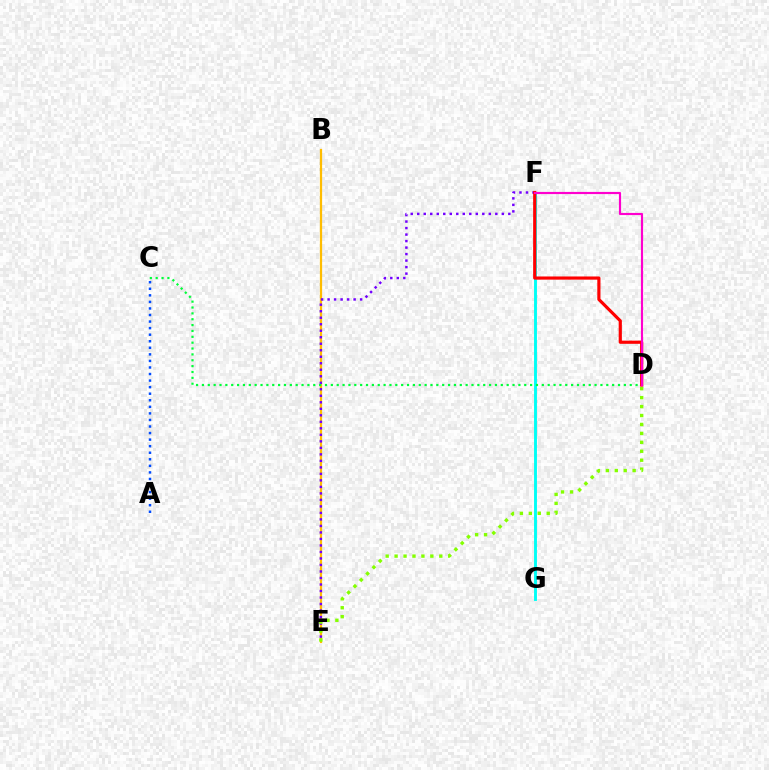{('F', 'G'): [{'color': '#00fff6', 'line_style': 'solid', 'thickness': 2.09}], ('B', 'E'): [{'color': '#ffbd00', 'line_style': 'solid', 'thickness': 1.62}], ('E', 'F'): [{'color': '#7200ff', 'line_style': 'dotted', 'thickness': 1.77}], ('D', 'F'): [{'color': '#ff0000', 'line_style': 'solid', 'thickness': 2.28}, {'color': '#ff00cf', 'line_style': 'solid', 'thickness': 1.56}], ('D', 'E'): [{'color': '#84ff00', 'line_style': 'dotted', 'thickness': 2.43}], ('C', 'D'): [{'color': '#00ff39', 'line_style': 'dotted', 'thickness': 1.59}], ('A', 'C'): [{'color': '#004bff', 'line_style': 'dotted', 'thickness': 1.78}]}